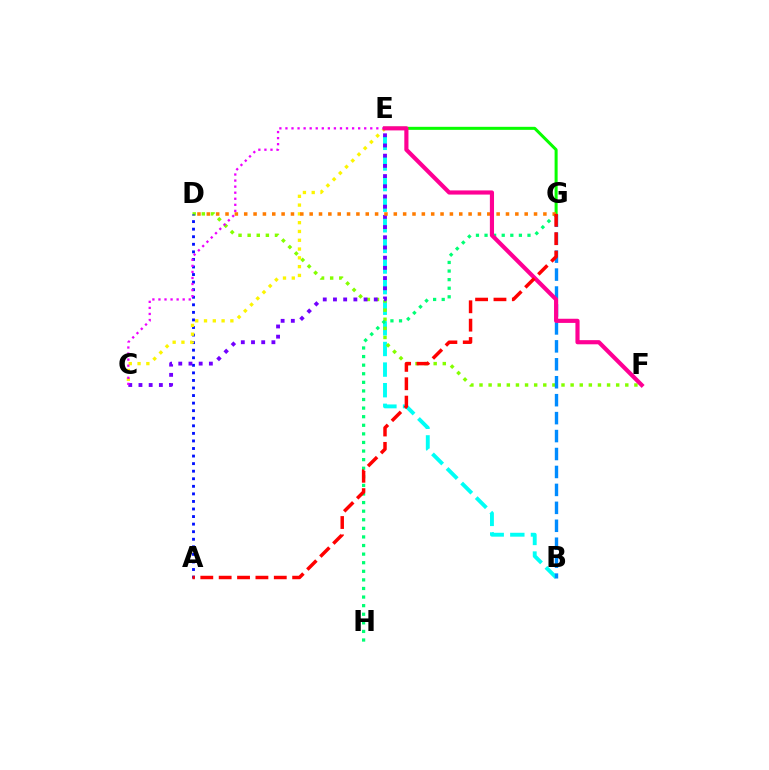{('B', 'E'): [{'color': '#00fff6', 'line_style': 'dashed', 'thickness': 2.8}], ('D', 'F'): [{'color': '#84ff00', 'line_style': 'dotted', 'thickness': 2.48}], ('G', 'H'): [{'color': '#00ff74', 'line_style': 'dotted', 'thickness': 2.33}], ('B', 'G'): [{'color': '#008cff', 'line_style': 'dashed', 'thickness': 2.44}], ('A', 'D'): [{'color': '#0010ff', 'line_style': 'dotted', 'thickness': 2.05}], ('C', 'E'): [{'color': '#fcf500', 'line_style': 'dotted', 'thickness': 2.39}, {'color': '#7200ff', 'line_style': 'dotted', 'thickness': 2.77}, {'color': '#ee00ff', 'line_style': 'dotted', 'thickness': 1.65}], ('E', 'G'): [{'color': '#08ff00', 'line_style': 'solid', 'thickness': 2.18}], ('D', 'G'): [{'color': '#ff7c00', 'line_style': 'dotted', 'thickness': 2.54}], ('E', 'F'): [{'color': '#ff0094', 'line_style': 'solid', 'thickness': 2.99}], ('A', 'G'): [{'color': '#ff0000', 'line_style': 'dashed', 'thickness': 2.5}]}